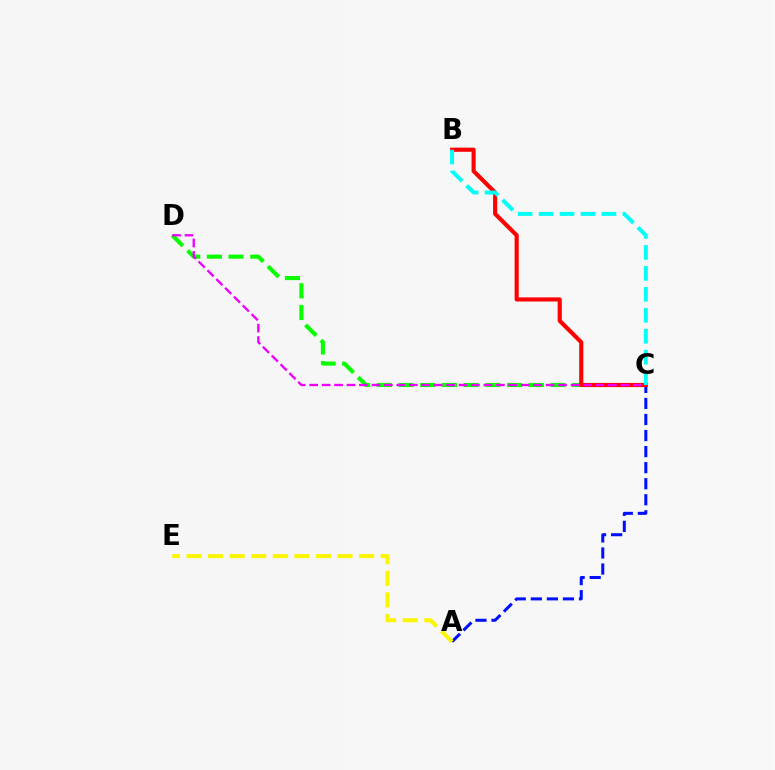{('C', 'D'): [{'color': '#08ff00', 'line_style': 'dashed', 'thickness': 2.95}, {'color': '#ee00ff', 'line_style': 'dashed', 'thickness': 1.69}], ('A', 'C'): [{'color': '#0010ff', 'line_style': 'dashed', 'thickness': 2.18}], ('B', 'C'): [{'color': '#ff0000', 'line_style': 'solid', 'thickness': 2.97}, {'color': '#00fff6', 'line_style': 'dashed', 'thickness': 2.85}], ('A', 'E'): [{'color': '#fcf500', 'line_style': 'dashed', 'thickness': 2.93}]}